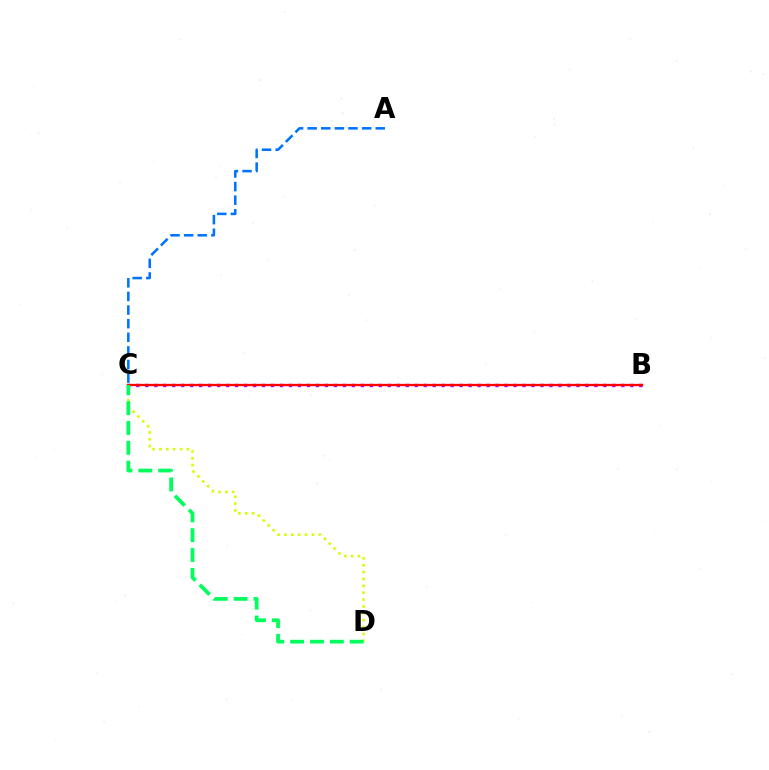{('A', 'C'): [{'color': '#0074ff', 'line_style': 'dashed', 'thickness': 1.85}], ('C', 'D'): [{'color': '#d1ff00', 'line_style': 'dotted', 'thickness': 1.87}, {'color': '#00ff5c', 'line_style': 'dashed', 'thickness': 2.7}], ('B', 'C'): [{'color': '#b900ff', 'line_style': 'dotted', 'thickness': 2.44}, {'color': '#ff0000', 'line_style': 'solid', 'thickness': 1.66}]}